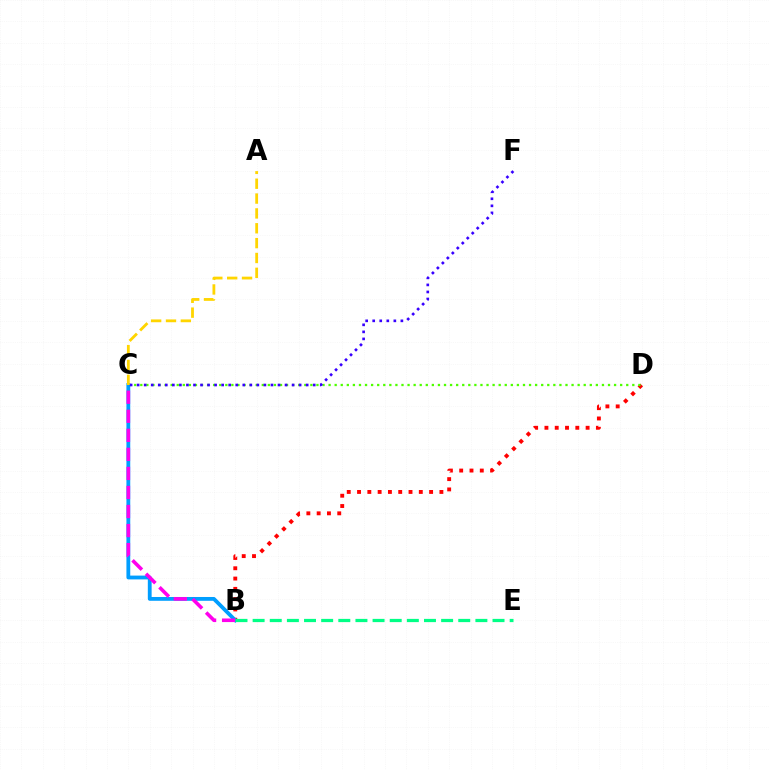{('B', 'D'): [{'color': '#ff0000', 'line_style': 'dotted', 'thickness': 2.8}], ('C', 'D'): [{'color': '#4fff00', 'line_style': 'dotted', 'thickness': 1.65}], ('B', 'C'): [{'color': '#009eff', 'line_style': 'solid', 'thickness': 2.74}, {'color': '#ff00ed', 'line_style': 'dashed', 'thickness': 2.59}], ('C', 'F'): [{'color': '#3700ff', 'line_style': 'dotted', 'thickness': 1.91}], ('A', 'C'): [{'color': '#ffd500', 'line_style': 'dashed', 'thickness': 2.02}], ('B', 'E'): [{'color': '#00ff86', 'line_style': 'dashed', 'thickness': 2.33}]}